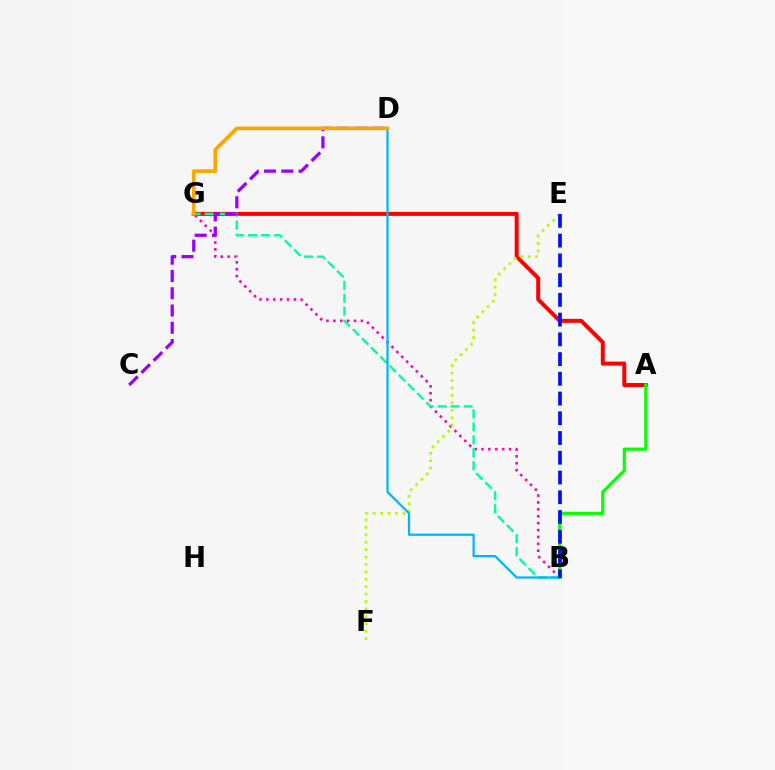{('A', 'G'): [{'color': '#ff0000', 'line_style': 'solid', 'thickness': 2.86}], ('B', 'G'): [{'color': '#ff00bd', 'line_style': 'dotted', 'thickness': 1.87}, {'color': '#00ff9d', 'line_style': 'dashed', 'thickness': 1.76}], ('C', 'D'): [{'color': '#9b00ff', 'line_style': 'dashed', 'thickness': 2.35}], ('A', 'B'): [{'color': '#08ff00', 'line_style': 'solid', 'thickness': 2.28}], ('E', 'F'): [{'color': '#b3ff00', 'line_style': 'dotted', 'thickness': 2.02}], ('B', 'D'): [{'color': '#00b5ff', 'line_style': 'solid', 'thickness': 1.61}], ('D', 'G'): [{'color': '#ffa500', 'line_style': 'solid', 'thickness': 2.62}], ('B', 'E'): [{'color': '#0010ff', 'line_style': 'dashed', 'thickness': 2.68}]}